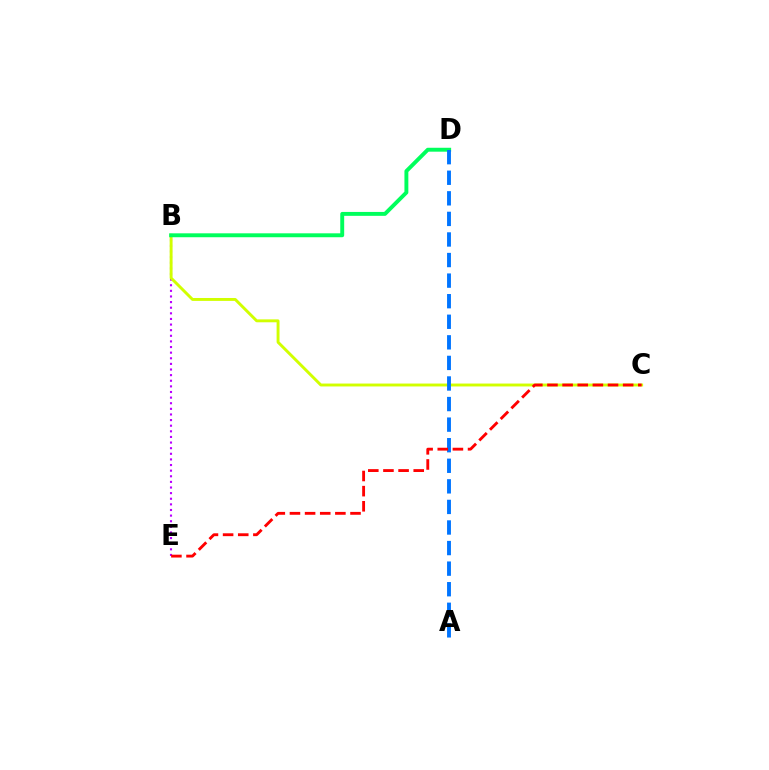{('B', 'E'): [{'color': '#b900ff', 'line_style': 'dotted', 'thickness': 1.53}], ('B', 'C'): [{'color': '#d1ff00', 'line_style': 'solid', 'thickness': 2.09}], ('B', 'D'): [{'color': '#00ff5c', 'line_style': 'solid', 'thickness': 2.82}], ('A', 'D'): [{'color': '#0074ff', 'line_style': 'dashed', 'thickness': 2.79}], ('C', 'E'): [{'color': '#ff0000', 'line_style': 'dashed', 'thickness': 2.06}]}